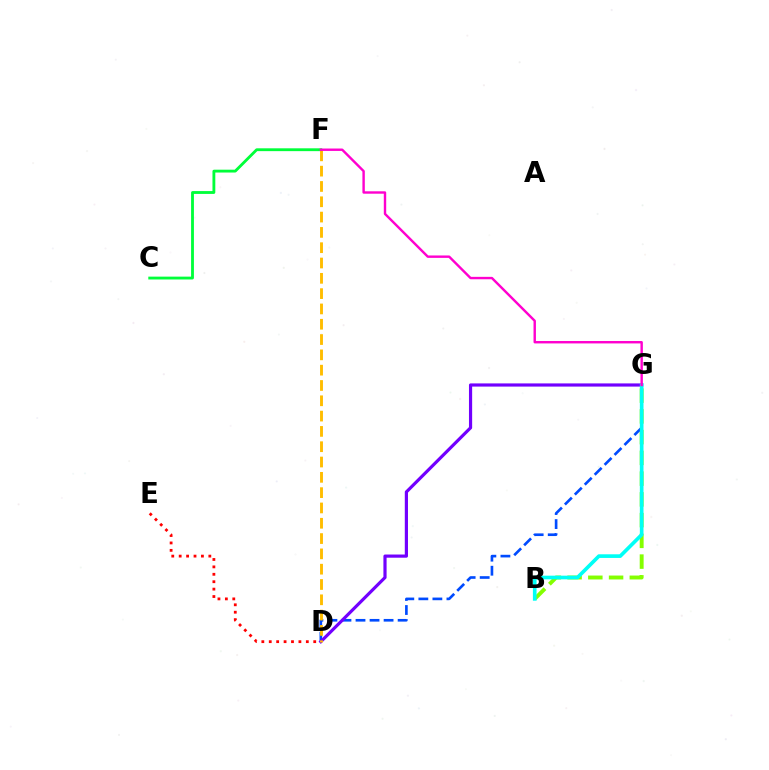{('C', 'F'): [{'color': '#00ff39', 'line_style': 'solid', 'thickness': 2.04}], ('B', 'G'): [{'color': '#84ff00', 'line_style': 'dashed', 'thickness': 2.82}, {'color': '#00fff6', 'line_style': 'solid', 'thickness': 2.63}], ('D', 'E'): [{'color': '#ff0000', 'line_style': 'dotted', 'thickness': 2.01}], ('D', 'G'): [{'color': '#004bff', 'line_style': 'dashed', 'thickness': 1.91}, {'color': '#7200ff', 'line_style': 'solid', 'thickness': 2.29}], ('D', 'F'): [{'color': '#ffbd00', 'line_style': 'dashed', 'thickness': 2.08}], ('F', 'G'): [{'color': '#ff00cf', 'line_style': 'solid', 'thickness': 1.73}]}